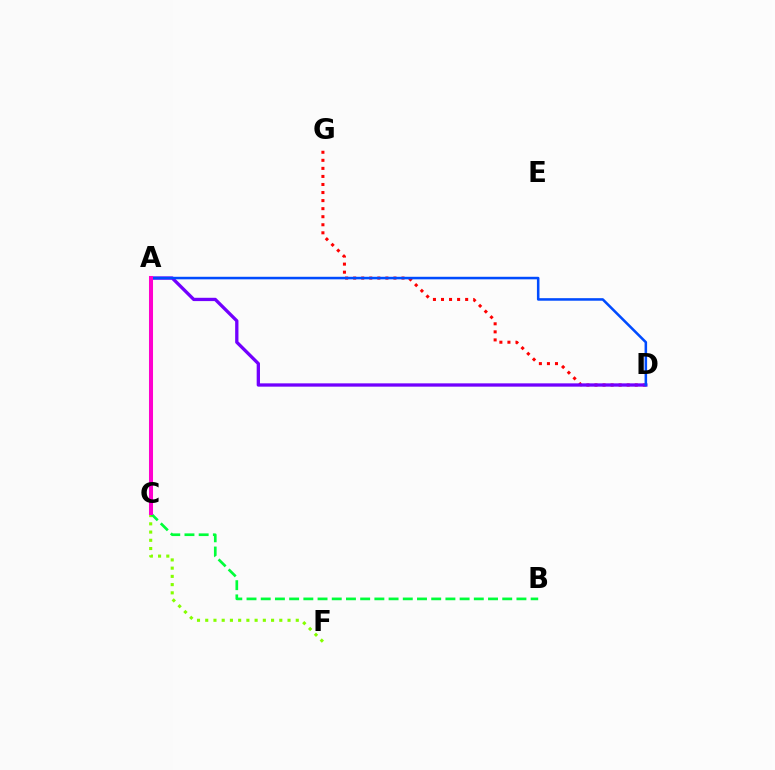{('D', 'G'): [{'color': '#ff0000', 'line_style': 'dotted', 'thickness': 2.19}], ('A', 'D'): [{'color': '#7200ff', 'line_style': 'solid', 'thickness': 2.38}, {'color': '#004bff', 'line_style': 'solid', 'thickness': 1.83}], ('C', 'F'): [{'color': '#84ff00', 'line_style': 'dotted', 'thickness': 2.24}], ('B', 'C'): [{'color': '#00ff39', 'line_style': 'dashed', 'thickness': 1.93}], ('A', 'C'): [{'color': '#00fff6', 'line_style': 'dotted', 'thickness': 1.55}, {'color': '#ffbd00', 'line_style': 'dashed', 'thickness': 1.68}, {'color': '#ff00cf', 'line_style': 'solid', 'thickness': 2.9}]}